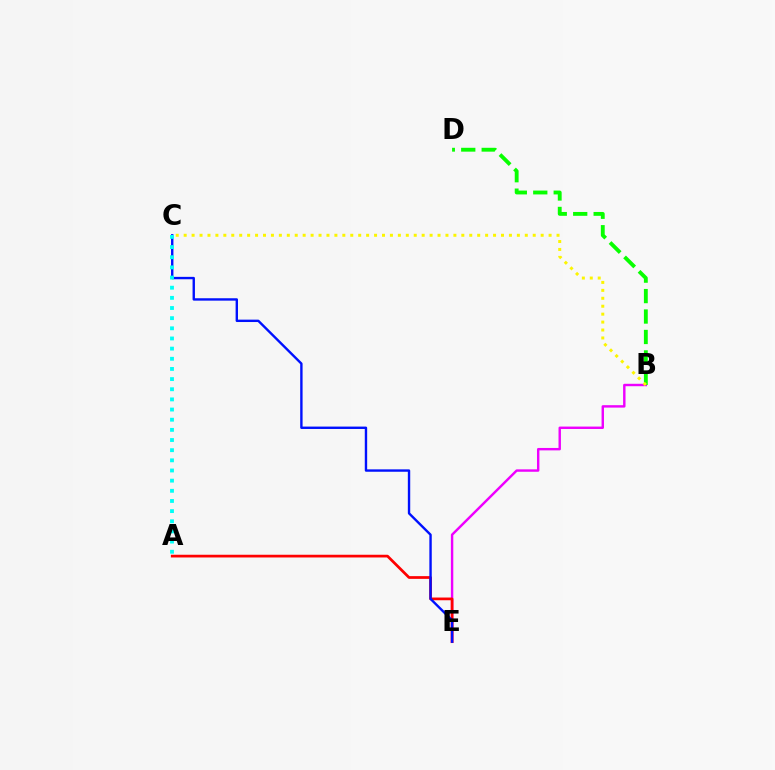{('B', 'E'): [{'color': '#ee00ff', 'line_style': 'solid', 'thickness': 1.74}], ('A', 'E'): [{'color': '#ff0000', 'line_style': 'solid', 'thickness': 1.96}], ('C', 'E'): [{'color': '#0010ff', 'line_style': 'solid', 'thickness': 1.72}], ('B', 'D'): [{'color': '#08ff00', 'line_style': 'dashed', 'thickness': 2.78}], ('A', 'C'): [{'color': '#00fff6', 'line_style': 'dotted', 'thickness': 2.76}], ('B', 'C'): [{'color': '#fcf500', 'line_style': 'dotted', 'thickness': 2.16}]}